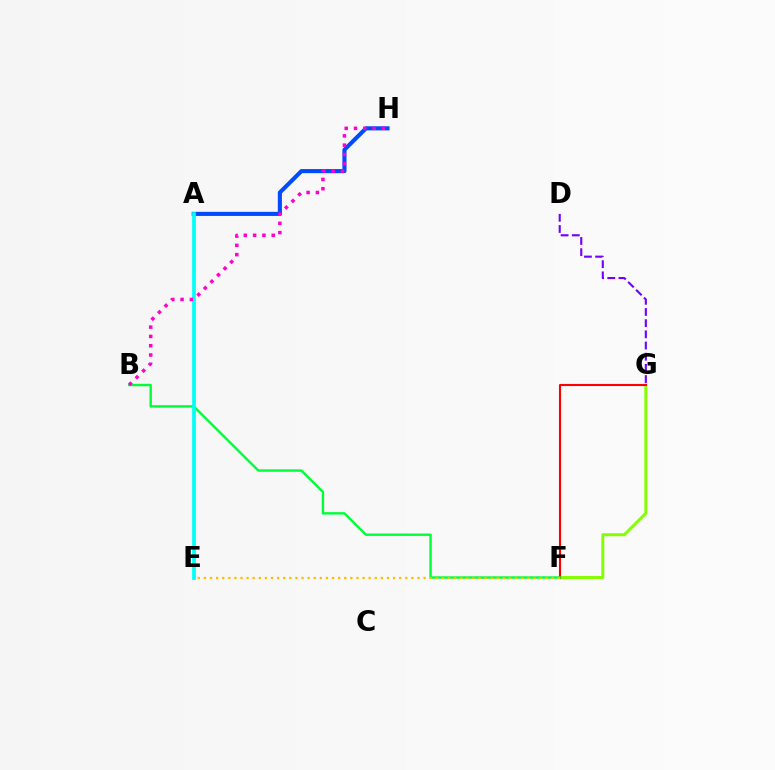{('F', 'G'): [{'color': '#84ff00', 'line_style': 'solid', 'thickness': 2.13}, {'color': '#ff0000', 'line_style': 'solid', 'thickness': 1.52}], ('D', 'G'): [{'color': '#7200ff', 'line_style': 'dashed', 'thickness': 1.52}], ('A', 'H'): [{'color': '#004bff', 'line_style': 'solid', 'thickness': 2.95}], ('B', 'F'): [{'color': '#00ff39', 'line_style': 'solid', 'thickness': 1.73}], ('E', 'F'): [{'color': '#ffbd00', 'line_style': 'dotted', 'thickness': 1.66}], ('A', 'E'): [{'color': '#00fff6', 'line_style': 'solid', 'thickness': 2.67}], ('B', 'H'): [{'color': '#ff00cf', 'line_style': 'dotted', 'thickness': 2.53}]}